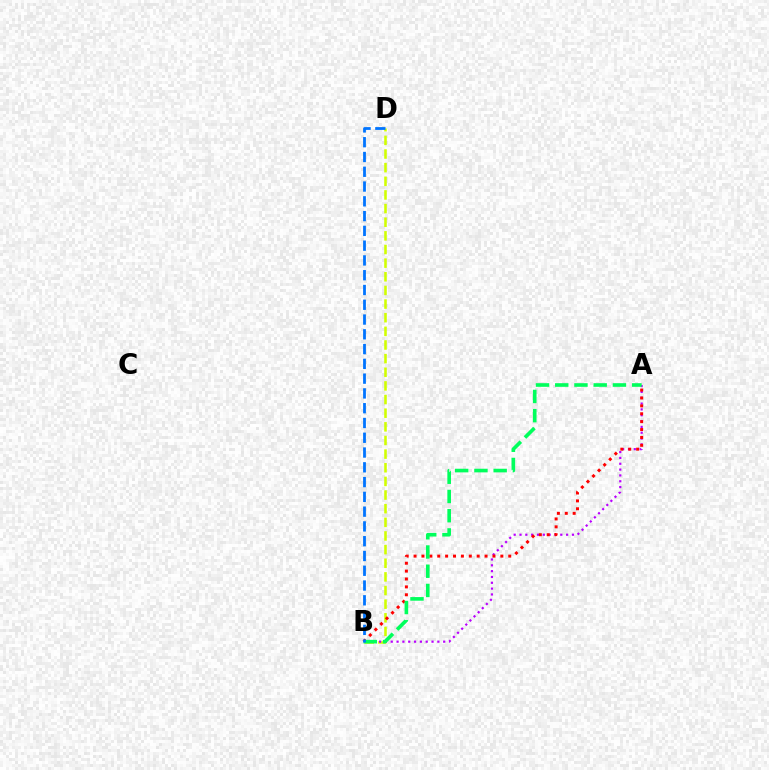{('B', 'D'): [{'color': '#d1ff00', 'line_style': 'dashed', 'thickness': 1.85}, {'color': '#0074ff', 'line_style': 'dashed', 'thickness': 2.01}], ('A', 'B'): [{'color': '#b900ff', 'line_style': 'dotted', 'thickness': 1.58}, {'color': '#ff0000', 'line_style': 'dotted', 'thickness': 2.14}, {'color': '#00ff5c', 'line_style': 'dashed', 'thickness': 2.61}]}